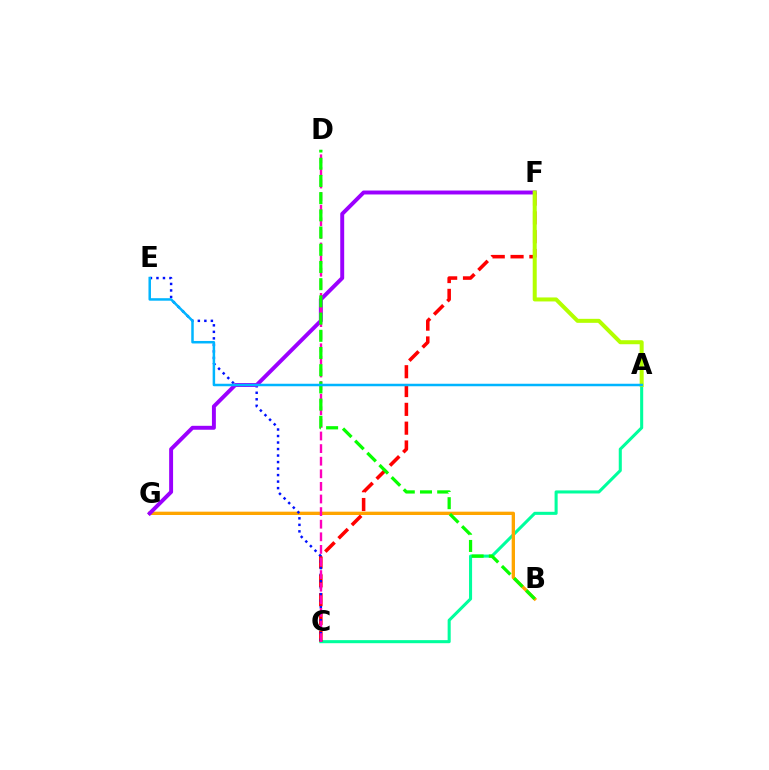{('A', 'C'): [{'color': '#00ff9d', 'line_style': 'solid', 'thickness': 2.2}], ('B', 'G'): [{'color': '#ffa500', 'line_style': 'solid', 'thickness': 2.39}], ('C', 'F'): [{'color': '#ff0000', 'line_style': 'dashed', 'thickness': 2.56}], ('C', 'E'): [{'color': '#0010ff', 'line_style': 'dotted', 'thickness': 1.77}], ('F', 'G'): [{'color': '#9b00ff', 'line_style': 'solid', 'thickness': 2.83}], ('C', 'D'): [{'color': '#ff00bd', 'line_style': 'dashed', 'thickness': 1.71}], ('A', 'F'): [{'color': '#b3ff00', 'line_style': 'solid', 'thickness': 2.88}], ('B', 'D'): [{'color': '#08ff00', 'line_style': 'dashed', 'thickness': 2.34}], ('A', 'E'): [{'color': '#00b5ff', 'line_style': 'solid', 'thickness': 1.8}]}